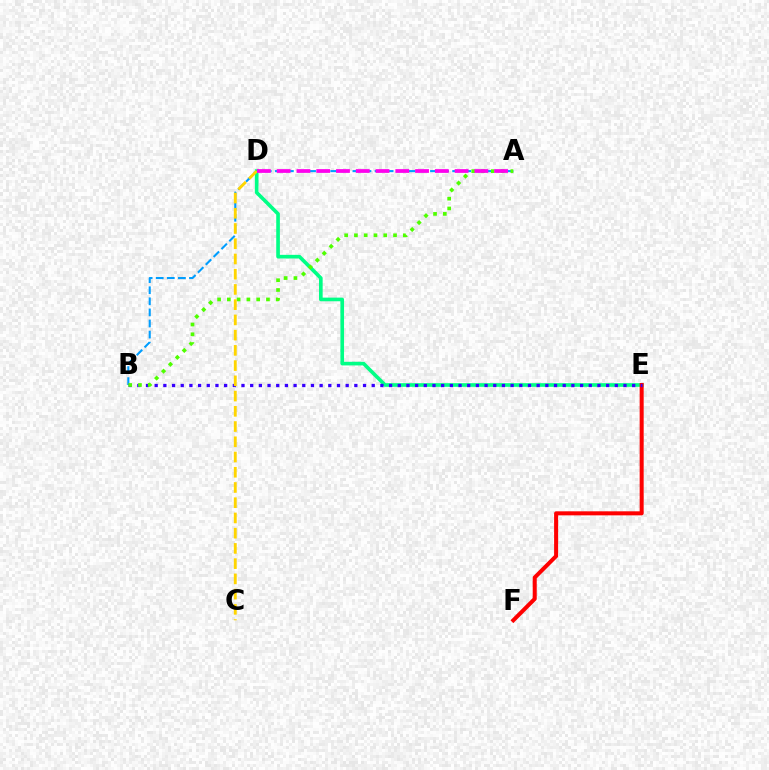{('A', 'B'): [{'color': '#009eff', 'line_style': 'dashed', 'thickness': 1.51}, {'color': '#4fff00', 'line_style': 'dotted', 'thickness': 2.66}], ('D', 'E'): [{'color': '#00ff86', 'line_style': 'solid', 'thickness': 2.62}], ('E', 'F'): [{'color': '#ff0000', 'line_style': 'solid', 'thickness': 2.89}], ('B', 'E'): [{'color': '#3700ff', 'line_style': 'dotted', 'thickness': 2.36}], ('C', 'D'): [{'color': '#ffd500', 'line_style': 'dashed', 'thickness': 2.07}], ('A', 'D'): [{'color': '#ff00ed', 'line_style': 'dashed', 'thickness': 2.69}]}